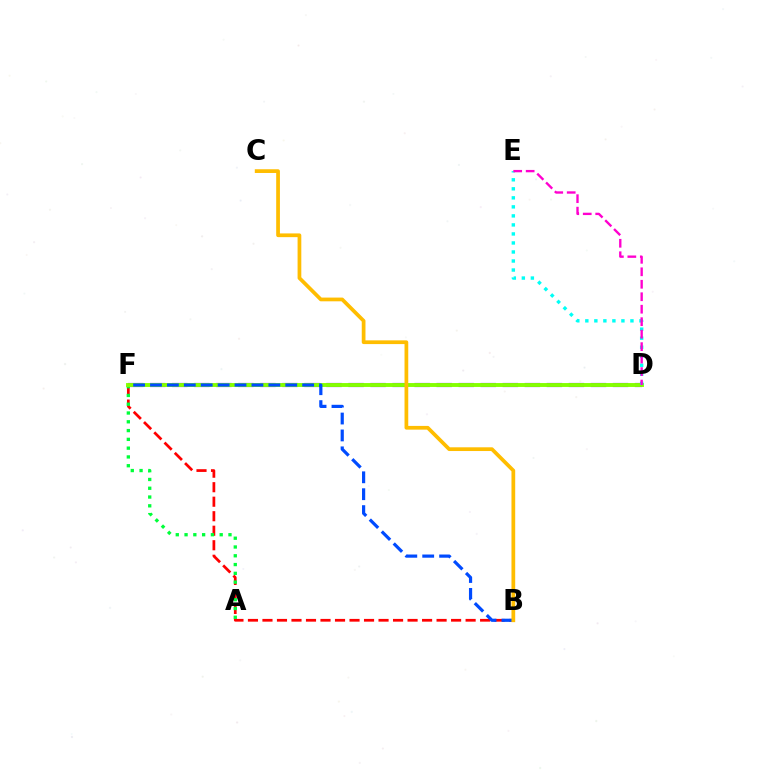{('D', 'F'): [{'color': '#7200ff', 'line_style': 'dashed', 'thickness': 2.99}, {'color': '#84ff00', 'line_style': 'solid', 'thickness': 2.8}], ('B', 'F'): [{'color': '#ff0000', 'line_style': 'dashed', 'thickness': 1.97}, {'color': '#004bff', 'line_style': 'dashed', 'thickness': 2.3}], ('A', 'F'): [{'color': '#00ff39', 'line_style': 'dotted', 'thickness': 2.39}], ('D', 'E'): [{'color': '#00fff6', 'line_style': 'dotted', 'thickness': 2.45}, {'color': '#ff00cf', 'line_style': 'dashed', 'thickness': 1.69}], ('B', 'C'): [{'color': '#ffbd00', 'line_style': 'solid', 'thickness': 2.69}]}